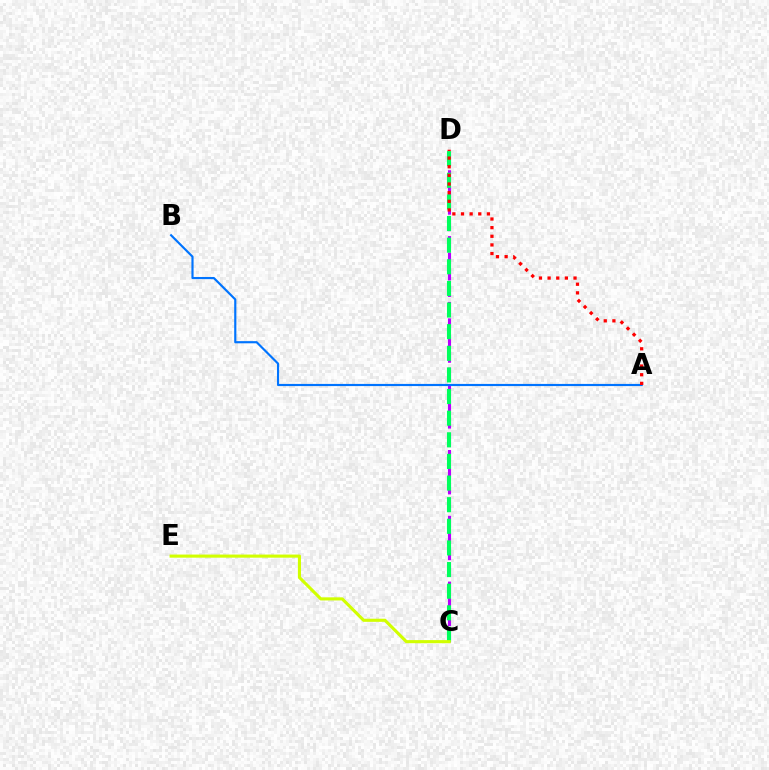{('C', 'D'): [{'color': '#b900ff', 'line_style': 'dashed', 'thickness': 2.24}, {'color': '#00ff5c', 'line_style': 'dashed', 'thickness': 2.94}], ('A', 'B'): [{'color': '#0074ff', 'line_style': 'solid', 'thickness': 1.56}], ('A', 'D'): [{'color': '#ff0000', 'line_style': 'dotted', 'thickness': 2.35}], ('C', 'E'): [{'color': '#d1ff00', 'line_style': 'solid', 'thickness': 2.24}]}